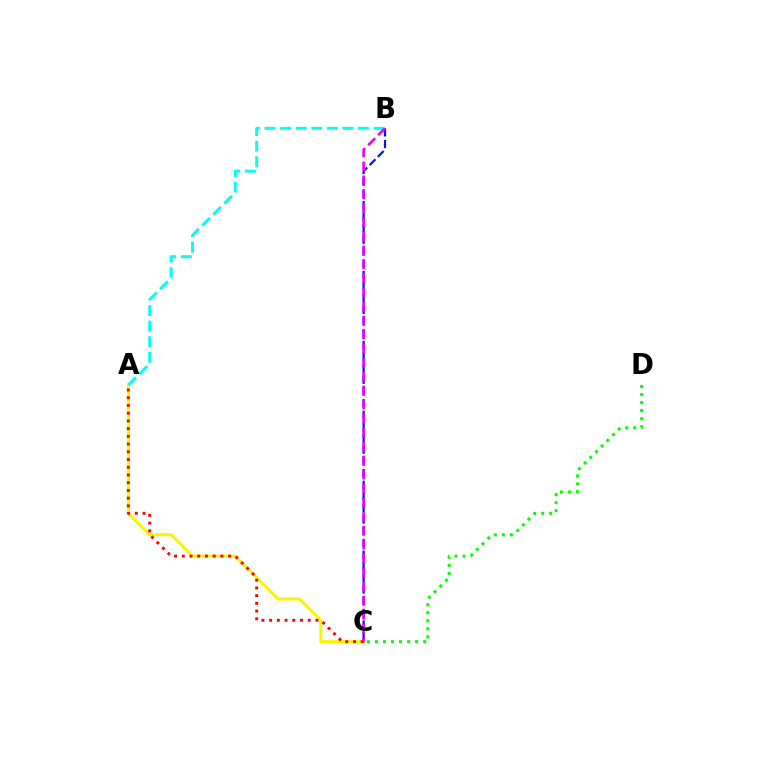{('B', 'C'): [{'color': '#0010ff', 'line_style': 'dashed', 'thickness': 1.58}, {'color': '#ee00ff', 'line_style': 'dashed', 'thickness': 1.9}], ('A', 'C'): [{'color': '#fcf500', 'line_style': 'solid', 'thickness': 2.19}, {'color': '#ff0000', 'line_style': 'dotted', 'thickness': 2.1}], ('C', 'D'): [{'color': '#08ff00', 'line_style': 'dotted', 'thickness': 2.18}], ('A', 'B'): [{'color': '#00fff6', 'line_style': 'dashed', 'thickness': 2.12}]}